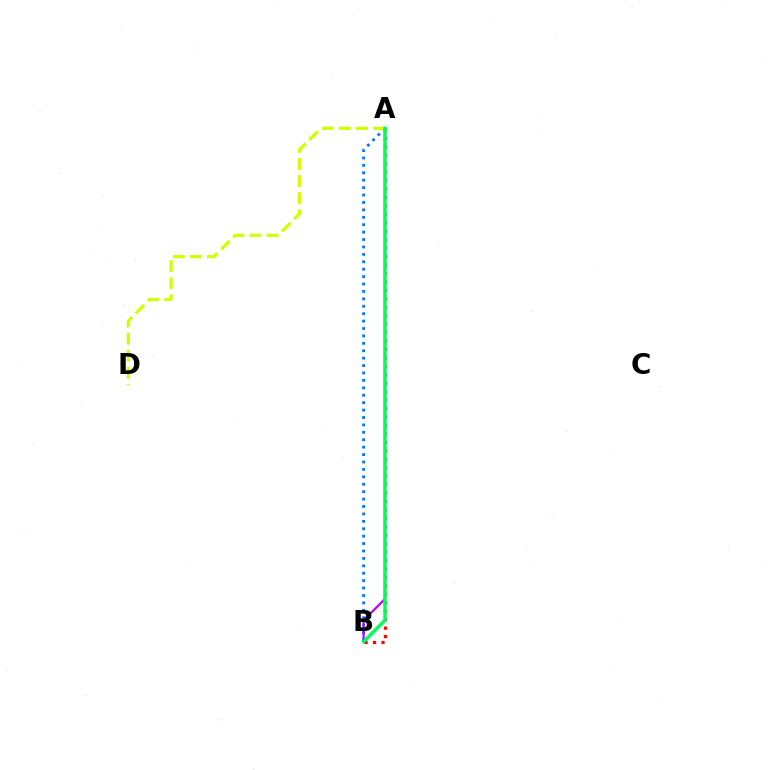{('A', 'B'): [{'color': '#0074ff', 'line_style': 'dotted', 'thickness': 2.01}, {'color': '#ff0000', 'line_style': 'dotted', 'thickness': 2.29}, {'color': '#b900ff', 'line_style': 'solid', 'thickness': 1.59}, {'color': '#00ff5c', 'line_style': 'solid', 'thickness': 2.5}], ('A', 'D'): [{'color': '#d1ff00', 'line_style': 'dashed', 'thickness': 2.33}]}